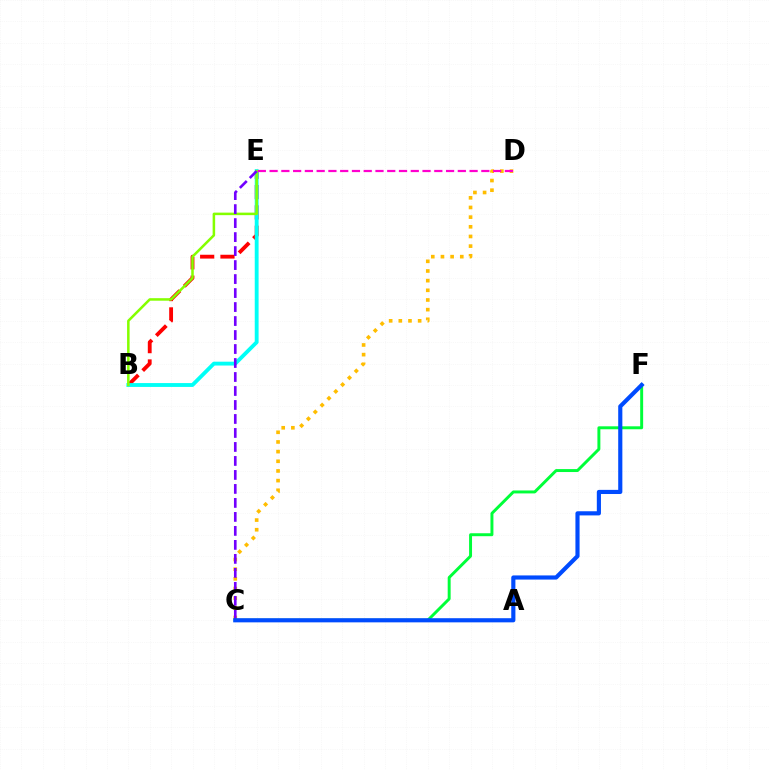{('B', 'E'): [{'color': '#ff0000', 'line_style': 'dashed', 'thickness': 2.76}, {'color': '#00fff6', 'line_style': 'solid', 'thickness': 2.77}, {'color': '#84ff00', 'line_style': 'solid', 'thickness': 1.82}], ('C', 'D'): [{'color': '#ffbd00', 'line_style': 'dotted', 'thickness': 2.63}], ('C', 'E'): [{'color': '#7200ff', 'line_style': 'dashed', 'thickness': 1.9}], ('C', 'F'): [{'color': '#00ff39', 'line_style': 'solid', 'thickness': 2.12}, {'color': '#004bff', 'line_style': 'solid', 'thickness': 2.98}], ('D', 'E'): [{'color': '#ff00cf', 'line_style': 'dashed', 'thickness': 1.6}]}